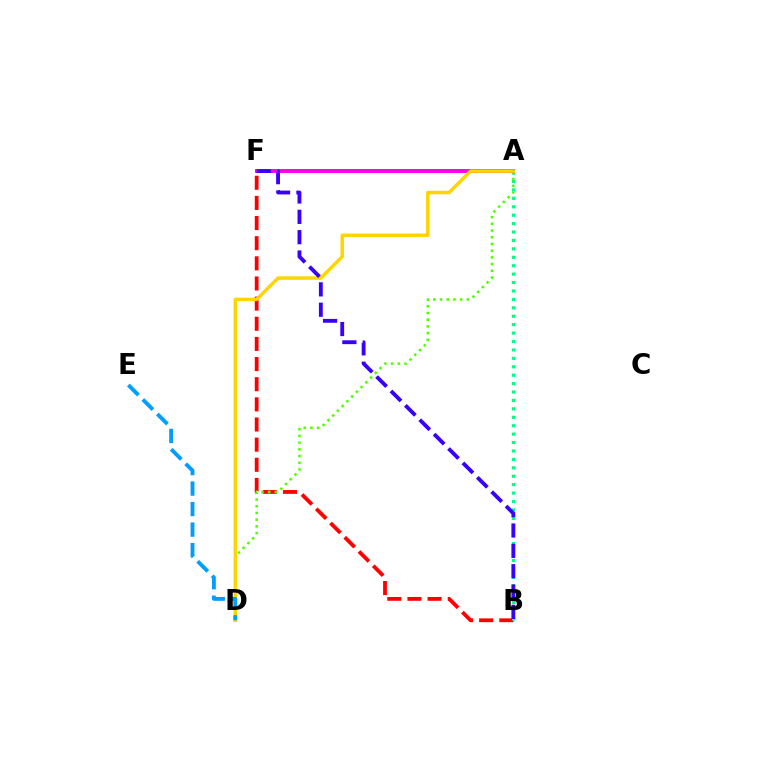{('B', 'F'): [{'color': '#ff0000', 'line_style': 'dashed', 'thickness': 2.74}, {'color': '#3700ff', 'line_style': 'dashed', 'thickness': 2.76}], ('A', 'B'): [{'color': '#00ff86', 'line_style': 'dotted', 'thickness': 2.29}], ('A', 'D'): [{'color': '#4fff00', 'line_style': 'dotted', 'thickness': 1.82}, {'color': '#ffd500', 'line_style': 'solid', 'thickness': 2.49}], ('A', 'F'): [{'color': '#ff00ed', 'line_style': 'solid', 'thickness': 2.83}], ('D', 'E'): [{'color': '#009eff', 'line_style': 'dashed', 'thickness': 2.78}]}